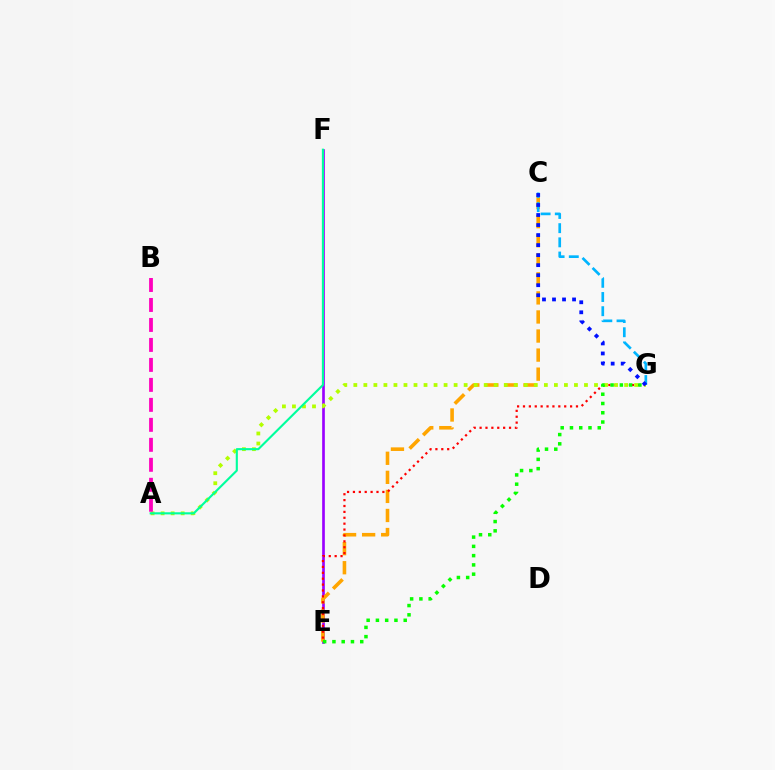{('E', 'F'): [{'color': '#9b00ff', 'line_style': 'solid', 'thickness': 1.93}], ('C', 'E'): [{'color': '#ffa500', 'line_style': 'dashed', 'thickness': 2.59}], ('E', 'G'): [{'color': '#ff0000', 'line_style': 'dotted', 'thickness': 1.6}, {'color': '#08ff00', 'line_style': 'dotted', 'thickness': 2.52}], ('A', 'G'): [{'color': '#b3ff00', 'line_style': 'dotted', 'thickness': 2.72}], ('A', 'F'): [{'color': '#00ff9d', 'line_style': 'solid', 'thickness': 1.53}], ('C', 'G'): [{'color': '#00b5ff', 'line_style': 'dashed', 'thickness': 1.93}, {'color': '#0010ff', 'line_style': 'dotted', 'thickness': 2.72}], ('A', 'B'): [{'color': '#ff00bd', 'line_style': 'dashed', 'thickness': 2.71}]}